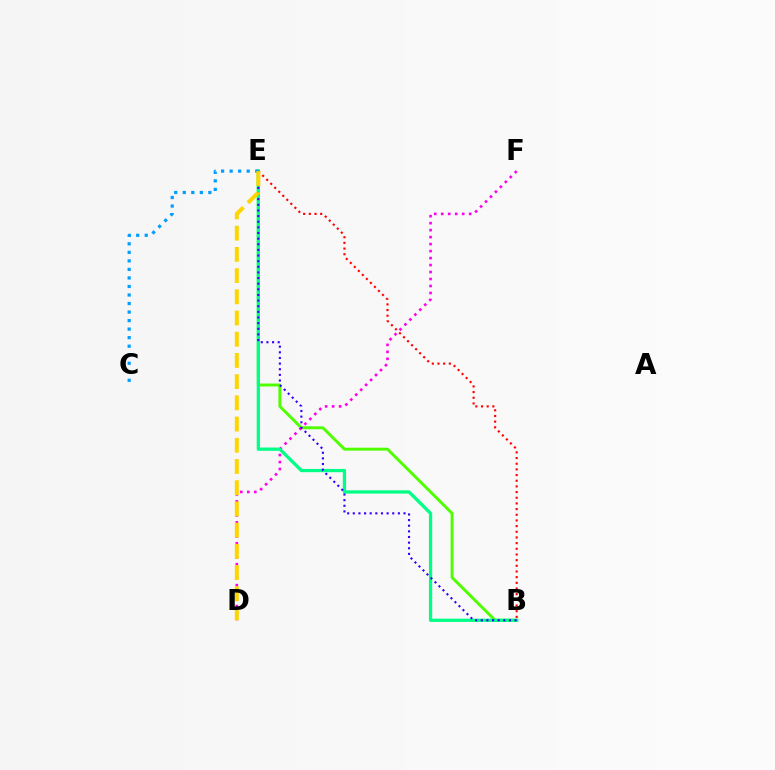{('B', 'E'): [{'color': '#4fff00', 'line_style': 'solid', 'thickness': 2.11}, {'color': '#00ff86', 'line_style': 'solid', 'thickness': 2.35}, {'color': '#ff0000', 'line_style': 'dotted', 'thickness': 1.54}, {'color': '#3700ff', 'line_style': 'dotted', 'thickness': 1.53}], ('D', 'F'): [{'color': '#ff00ed', 'line_style': 'dotted', 'thickness': 1.9}], ('C', 'E'): [{'color': '#009eff', 'line_style': 'dotted', 'thickness': 2.32}], ('D', 'E'): [{'color': '#ffd500', 'line_style': 'dashed', 'thickness': 2.88}]}